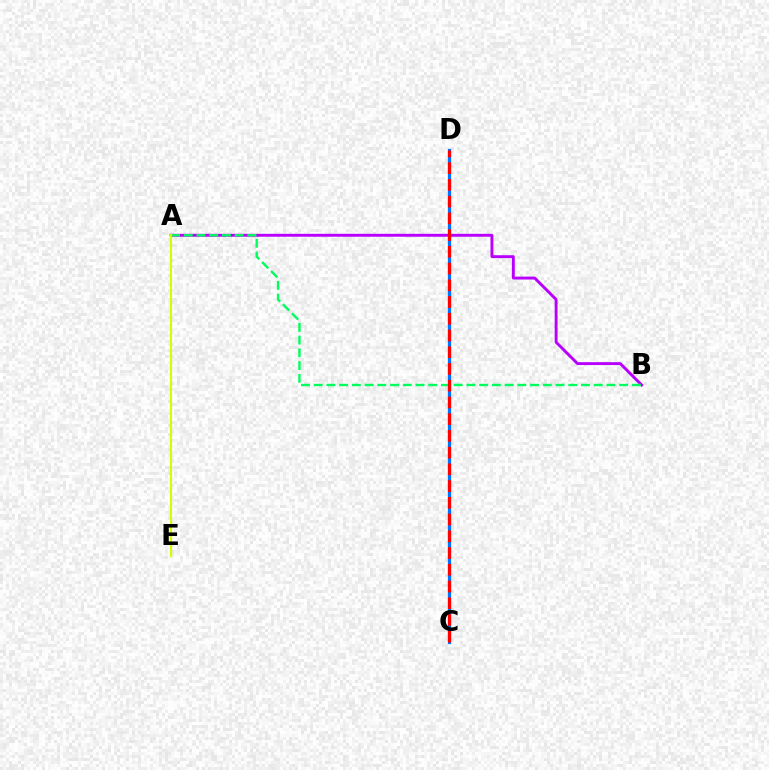{('C', 'D'): [{'color': '#0074ff', 'line_style': 'solid', 'thickness': 2.33}, {'color': '#ff0000', 'line_style': 'dashed', 'thickness': 2.27}], ('A', 'B'): [{'color': '#b900ff', 'line_style': 'solid', 'thickness': 2.1}, {'color': '#00ff5c', 'line_style': 'dashed', 'thickness': 1.73}], ('A', 'E'): [{'color': '#d1ff00', 'line_style': 'solid', 'thickness': 1.55}]}